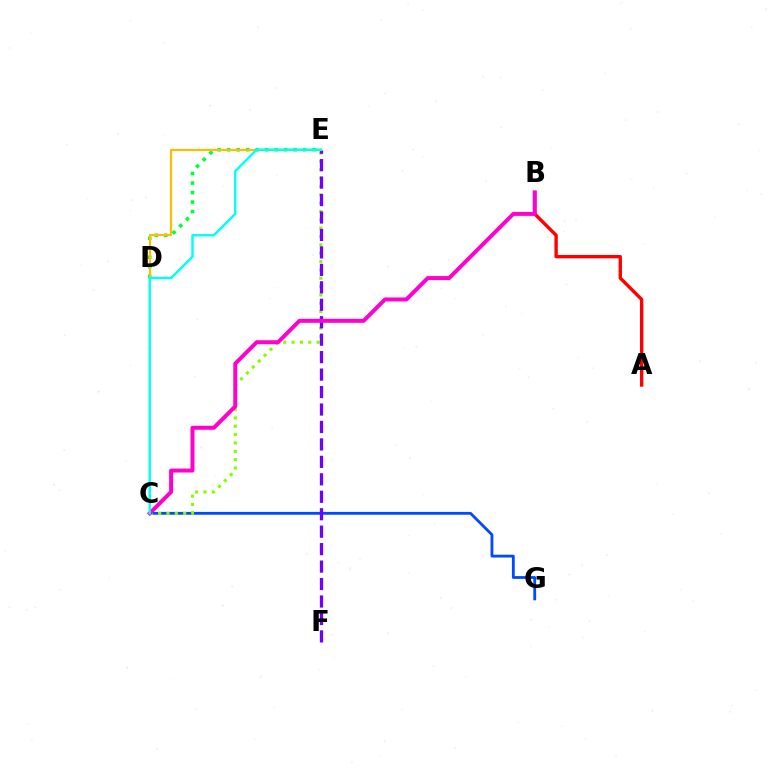{('D', 'E'): [{'color': '#00ff39', 'line_style': 'dotted', 'thickness': 2.58}, {'color': '#ffbd00', 'line_style': 'solid', 'thickness': 1.57}], ('C', 'G'): [{'color': '#004bff', 'line_style': 'solid', 'thickness': 2.03}], ('C', 'E'): [{'color': '#84ff00', 'line_style': 'dotted', 'thickness': 2.27}, {'color': '#00fff6', 'line_style': 'solid', 'thickness': 1.75}], ('A', 'B'): [{'color': '#ff0000', 'line_style': 'solid', 'thickness': 2.41}], ('E', 'F'): [{'color': '#7200ff', 'line_style': 'dashed', 'thickness': 2.37}], ('B', 'C'): [{'color': '#ff00cf', 'line_style': 'solid', 'thickness': 2.87}]}